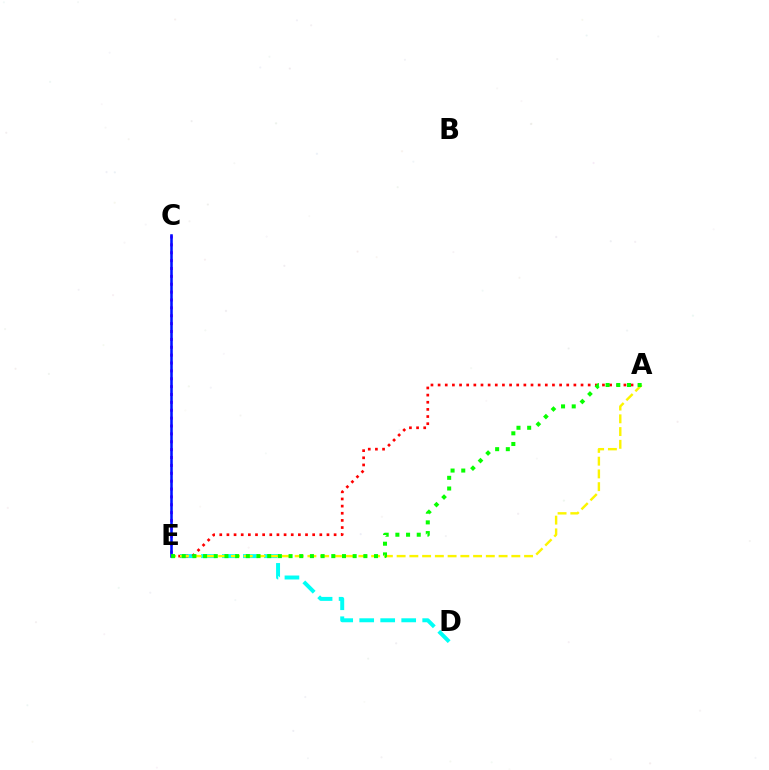{('D', 'E'): [{'color': '#00fff6', 'line_style': 'dashed', 'thickness': 2.85}], ('A', 'E'): [{'color': '#ff0000', 'line_style': 'dotted', 'thickness': 1.94}, {'color': '#fcf500', 'line_style': 'dashed', 'thickness': 1.73}, {'color': '#08ff00', 'line_style': 'dotted', 'thickness': 2.9}], ('C', 'E'): [{'color': '#ee00ff', 'line_style': 'dotted', 'thickness': 2.14}, {'color': '#0010ff', 'line_style': 'solid', 'thickness': 1.84}]}